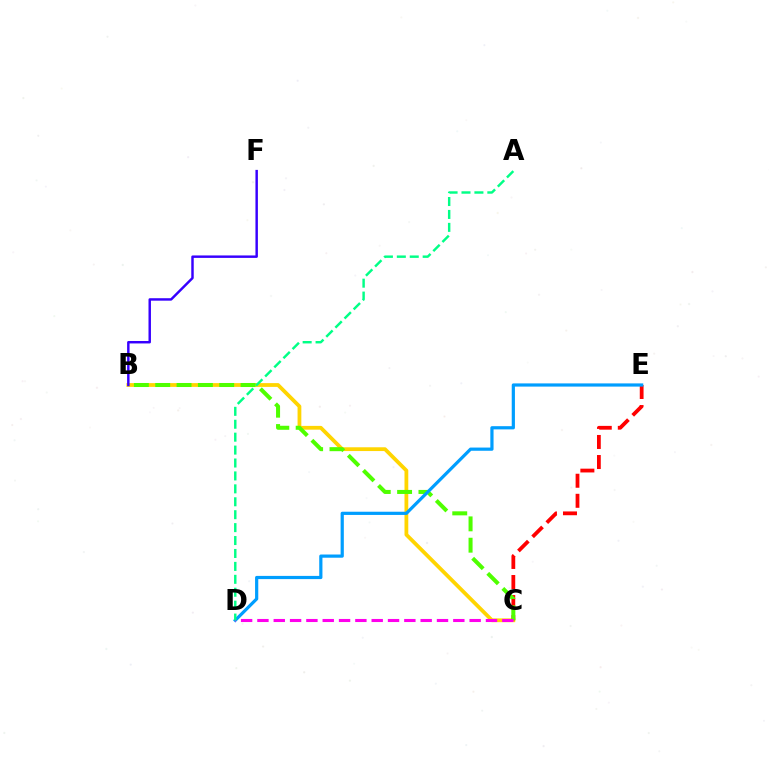{('B', 'C'): [{'color': '#ffd500', 'line_style': 'solid', 'thickness': 2.72}, {'color': '#4fff00', 'line_style': 'dashed', 'thickness': 2.9}], ('C', 'E'): [{'color': '#ff0000', 'line_style': 'dashed', 'thickness': 2.72}], ('D', 'E'): [{'color': '#009eff', 'line_style': 'solid', 'thickness': 2.31}], ('B', 'F'): [{'color': '#3700ff', 'line_style': 'solid', 'thickness': 1.77}], ('C', 'D'): [{'color': '#ff00ed', 'line_style': 'dashed', 'thickness': 2.22}], ('A', 'D'): [{'color': '#00ff86', 'line_style': 'dashed', 'thickness': 1.76}]}